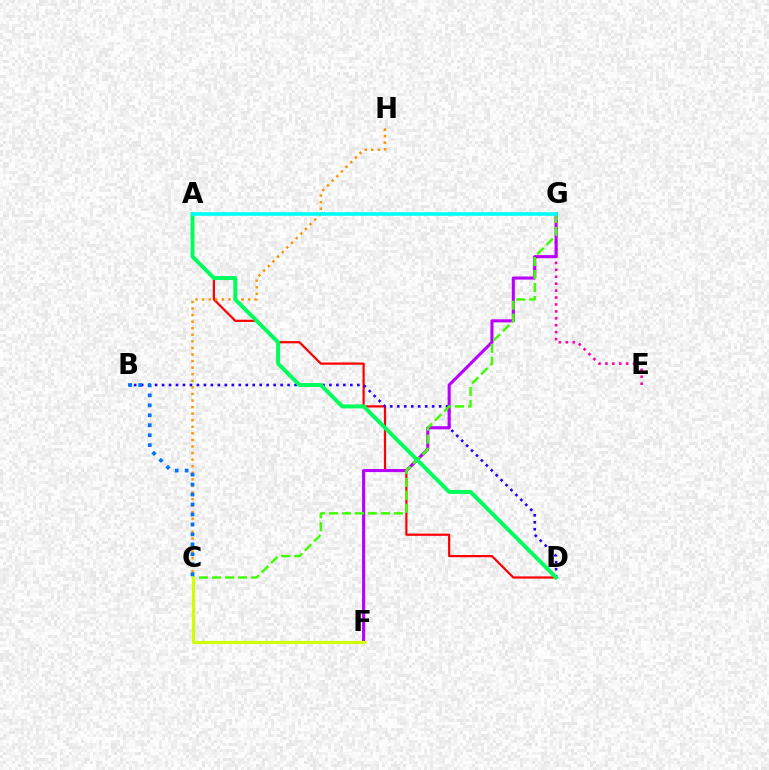{('A', 'D'): [{'color': '#ff0000', 'line_style': 'solid', 'thickness': 1.6}, {'color': '#00ff5c', 'line_style': 'solid', 'thickness': 2.84}], ('B', 'D'): [{'color': '#2500ff', 'line_style': 'dotted', 'thickness': 1.89}], ('E', 'G'): [{'color': '#ff00ac', 'line_style': 'dotted', 'thickness': 1.88}], ('F', 'G'): [{'color': '#b900ff', 'line_style': 'solid', 'thickness': 2.22}], ('C', 'H'): [{'color': '#ff9400', 'line_style': 'dotted', 'thickness': 1.79}], ('C', 'G'): [{'color': '#3dff00', 'line_style': 'dashed', 'thickness': 1.77}], ('B', 'C'): [{'color': '#0074ff', 'line_style': 'dotted', 'thickness': 2.71}], ('C', 'F'): [{'color': '#d1ff00', 'line_style': 'solid', 'thickness': 2.26}], ('A', 'G'): [{'color': '#00fff6', 'line_style': 'solid', 'thickness': 2.61}]}